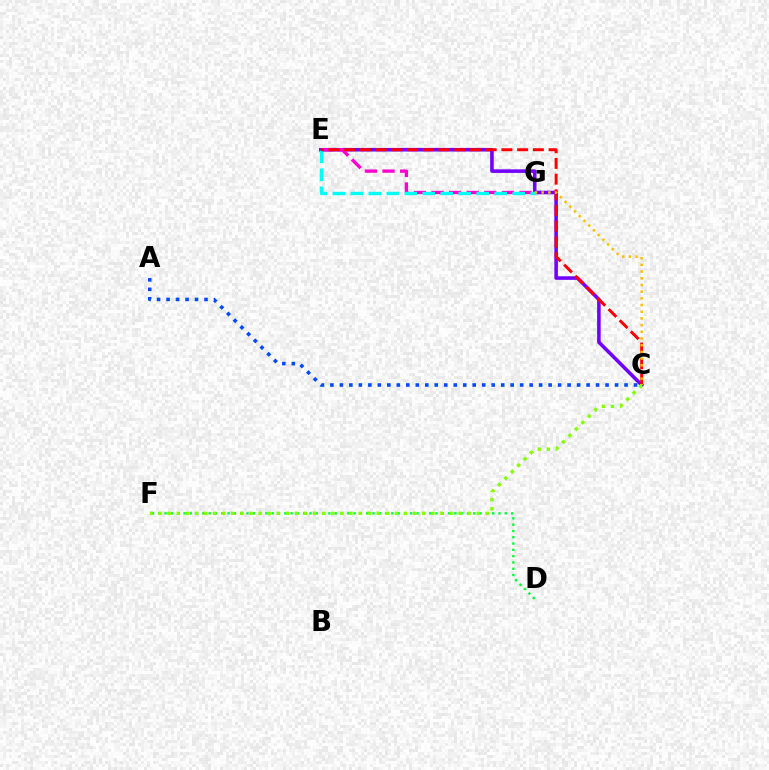{('C', 'E'): [{'color': '#7200ff', 'line_style': 'solid', 'thickness': 2.58}, {'color': '#ff0000', 'line_style': 'dashed', 'thickness': 2.14}], ('A', 'C'): [{'color': '#004bff', 'line_style': 'dotted', 'thickness': 2.58}], ('D', 'F'): [{'color': '#00ff39', 'line_style': 'dotted', 'thickness': 1.71}], ('E', 'G'): [{'color': '#ff00cf', 'line_style': 'dashed', 'thickness': 2.39}, {'color': '#00fff6', 'line_style': 'dashed', 'thickness': 2.44}], ('C', 'G'): [{'color': '#ffbd00', 'line_style': 'dotted', 'thickness': 1.82}], ('C', 'F'): [{'color': '#84ff00', 'line_style': 'dotted', 'thickness': 2.47}]}